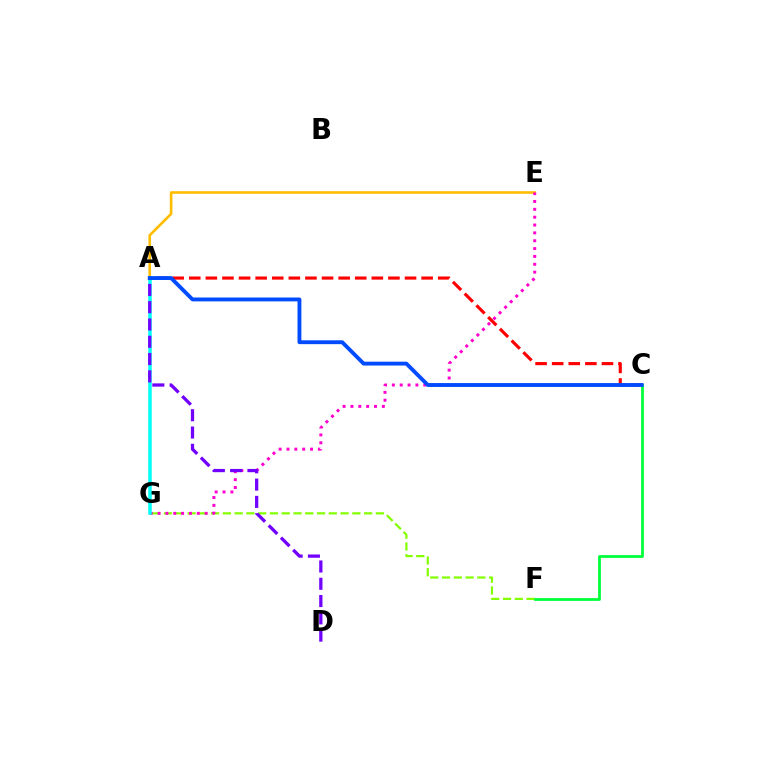{('A', 'E'): [{'color': '#ffbd00', 'line_style': 'solid', 'thickness': 1.88}], ('F', 'G'): [{'color': '#84ff00', 'line_style': 'dashed', 'thickness': 1.6}], ('A', 'C'): [{'color': '#ff0000', 'line_style': 'dashed', 'thickness': 2.25}, {'color': '#004bff', 'line_style': 'solid', 'thickness': 2.78}], ('E', 'G'): [{'color': '#ff00cf', 'line_style': 'dotted', 'thickness': 2.13}], ('C', 'F'): [{'color': '#00ff39', 'line_style': 'solid', 'thickness': 2.0}], ('A', 'G'): [{'color': '#00fff6', 'line_style': 'solid', 'thickness': 2.52}], ('A', 'D'): [{'color': '#7200ff', 'line_style': 'dashed', 'thickness': 2.35}]}